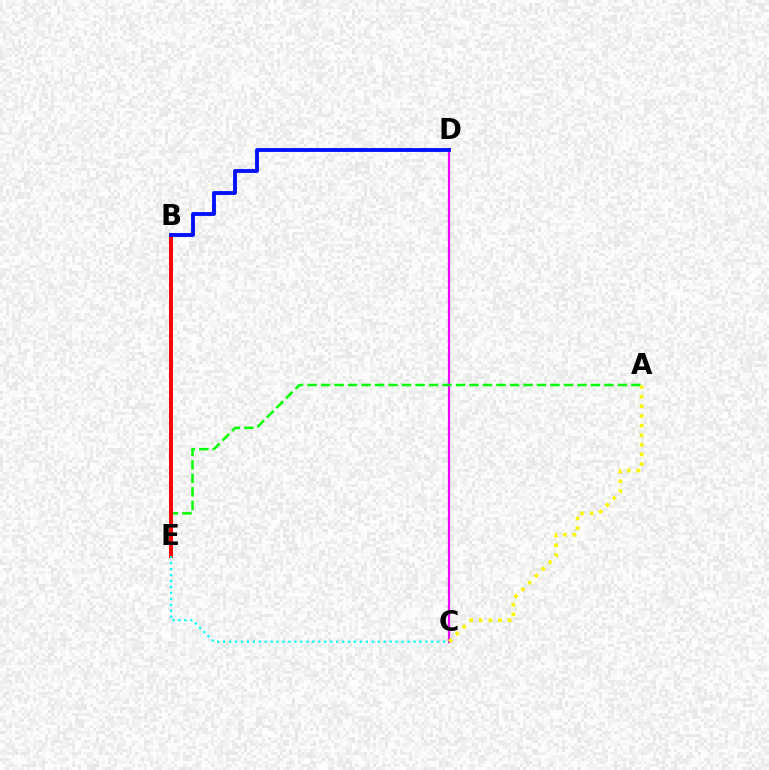{('C', 'D'): [{'color': '#ee00ff', 'line_style': 'solid', 'thickness': 1.61}], ('A', 'E'): [{'color': '#08ff00', 'line_style': 'dashed', 'thickness': 1.83}], ('B', 'E'): [{'color': '#ff0000', 'line_style': 'solid', 'thickness': 2.85}], ('C', 'E'): [{'color': '#00fff6', 'line_style': 'dotted', 'thickness': 1.62}], ('B', 'D'): [{'color': '#0010ff', 'line_style': 'solid', 'thickness': 2.77}], ('A', 'C'): [{'color': '#fcf500', 'line_style': 'dotted', 'thickness': 2.62}]}